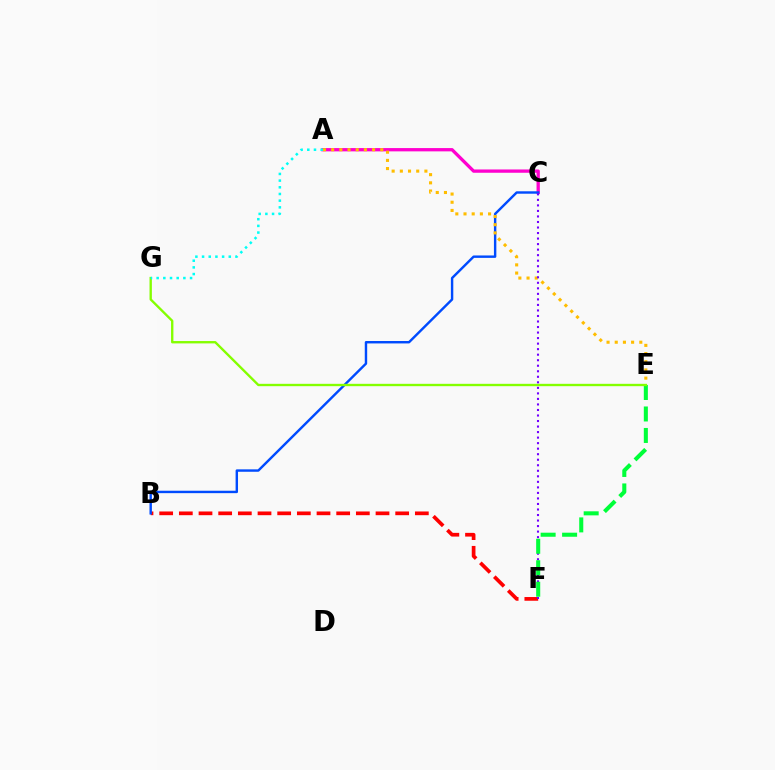{('B', 'F'): [{'color': '#ff0000', 'line_style': 'dashed', 'thickness': 2.67}], ('A', 'C'): [{'color': '#ff00cf', 'line_style': 'solid', 'thickness': 2.37}], ('B', 'C'): [{'color': '#004bff', 'line_style': 'solid', 'thickness': 1.74}], ('A', 'E'): [{'color': '#ffbd00', 'line_style': 'dotted', 'thickness': 2.22}], ('C', 'F'): [{'color': '#7200ff', 'line_style': 'dotted', 'thickness': 1.5}], ('E', 'F'): [{'color': '#00ff39', 'line_style': 'dashed', 'thickness': 2.92}], ('E', 'G'): [{'color': '#84ff00', 'line_style': 'solid', 'thickness': 1.7}], ('A', 'G'): [{'color': '#00fff6', 'line_style': 'dotted', 'thickness': 1.81}]}